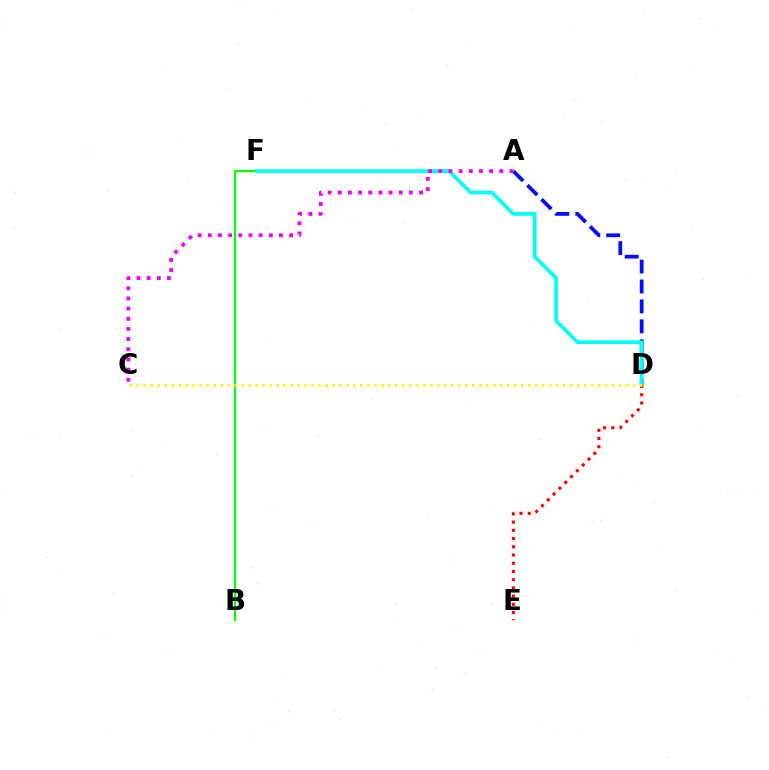{('B', 'F'): [{'color': '#08ff00', 'line_style': 'solid', 'thickness': 1.59}], ('A', 'D'): [{'color': '#0010ff', 'line_style': 'dashed', 'thickness': 2.71}], ('D', 'F'): [{'color': '#00fff6', 'line_style': 'solid', 'thickness': 2.67}], ('A', 'C'): [{'color': '#ee00ff', 'line_style': 'dotted', 'thickness': 2.76}], ('D', 'E'): [{'color': '#ff0000', 'line_style': 'dotted', 'thickness': 2.23}], ('C', 'D'): [{'color': '#fcf500', 'line_style': 'dotted', 'thickness': 1.9}]}